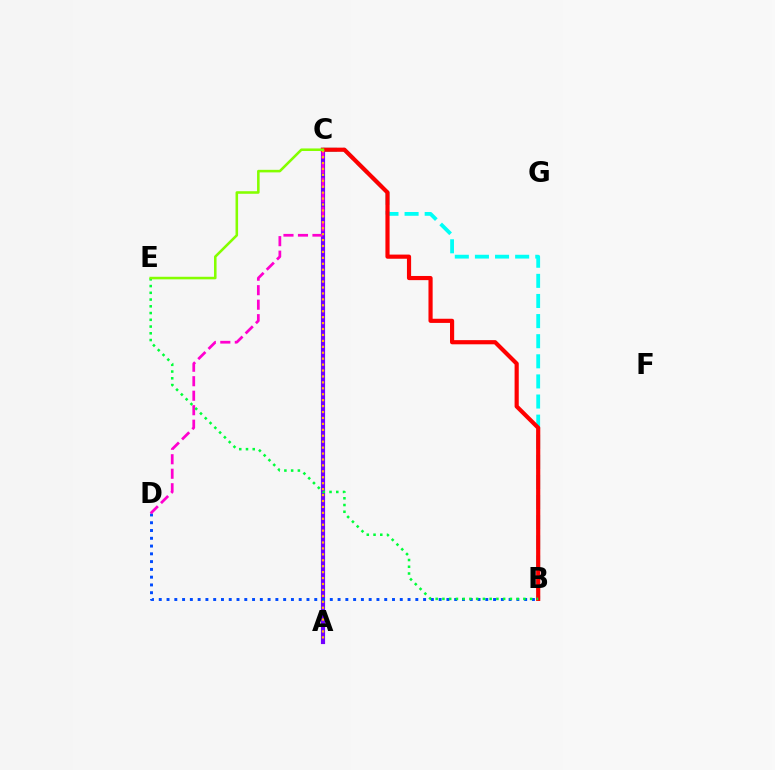{('B', 'C'): [{'color': '#00fff6', 'line_style': 'dashed', 'thickness': 2.73}, {'color': '#ff0000', 'line_style': 'solid', 'thickness': 3.0}], ('A', 'C'): [{'color': '#7200ff', 'line_style': 'solid', 'thickness': 2.99}, {'color': '#ffbd00', 'line_style': 'dotted', 'thickness': 1.61}], ('B', 'D'): [{'color': '#004bff', 'line_style': 'dotted', 'thickness': 2.11}], ('C', 'D'): [{'color': '#ff00cf', 'line_style': 'dashed', 'thickness': 1.97}], ('B', 'E'): [{'color': '#00ff39', 'line_style': 'dotted', 'thickness': 1.83}], ('C', 'E'): [{'color': '#84ff00', 'line_style': 'solid', 'thickness': 1.84}]}